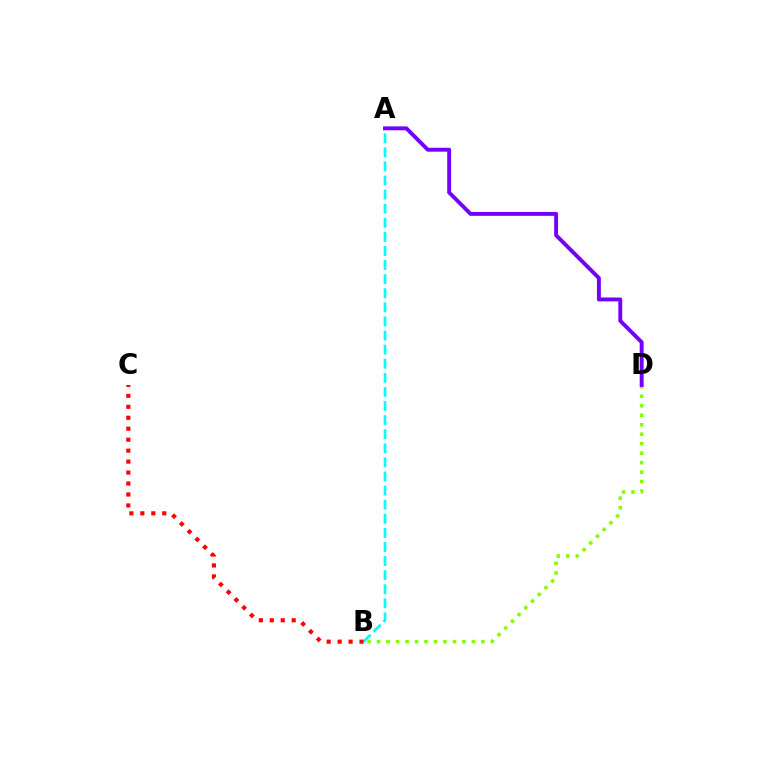{('B', 'D'): [{'color': '#84ff00', 'line_style': 'dotted', 'thickness': 2.58}], ('A', 'B'): [{'color': '#00fff6', 'line_style': 'dashed', 'thickness': 1.91}], ('B', 'C'): [{'color': '#ff0000', 'line_style': 'dotted', 'thickness': 2.98}], ('A', 'D'): [{'color': '#7200ff', 'line_style': 'solid', 'thickness': 2.81}]}